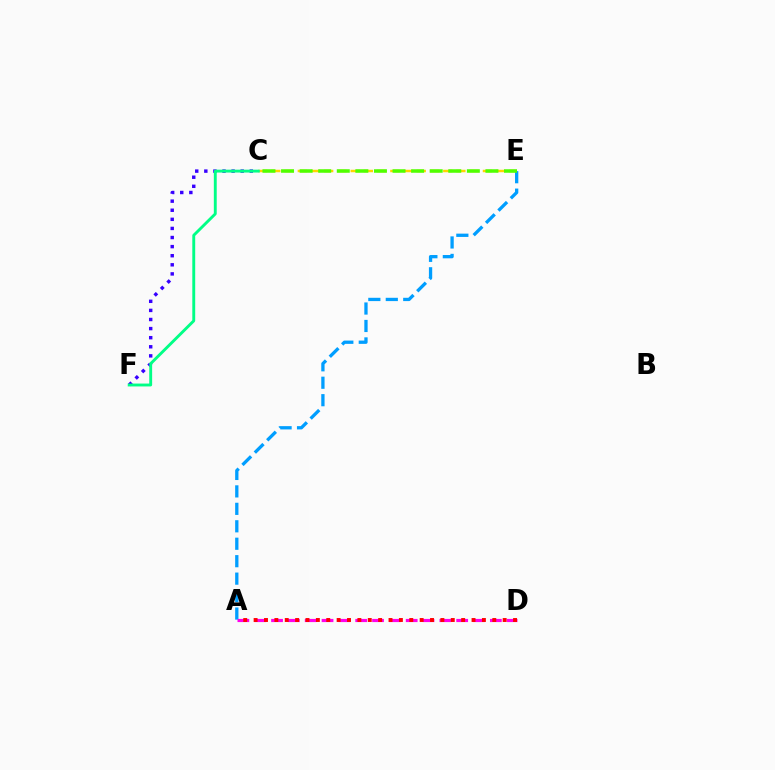{('C', 'F'): [{'color': '#3700ff', 'line_style': 'dotted', 'thickness': 2.47}, {'color': '#00ff86', 'line_style': 'solid', 'thickness': 2.08}], ('C', 'E'): [{'color': '#ffd500', 'line_style': 'dashed', 'thickness': 1.8}, {'color': '#4fff00', 'line_style': 'dashed', 'thickness': 2.52}], ('A', 'E'): [{'color': '#009eff', 'line_style': 'dashed', 'thickness': 2.37}], ('A', 'D'): [{'color': '#ff00ed', 'line_style': 'dashed', 'thickness': 2.29}, {'color': '#ff0000', 'line_style': 'dotted', 'thickness': 2.82}]}